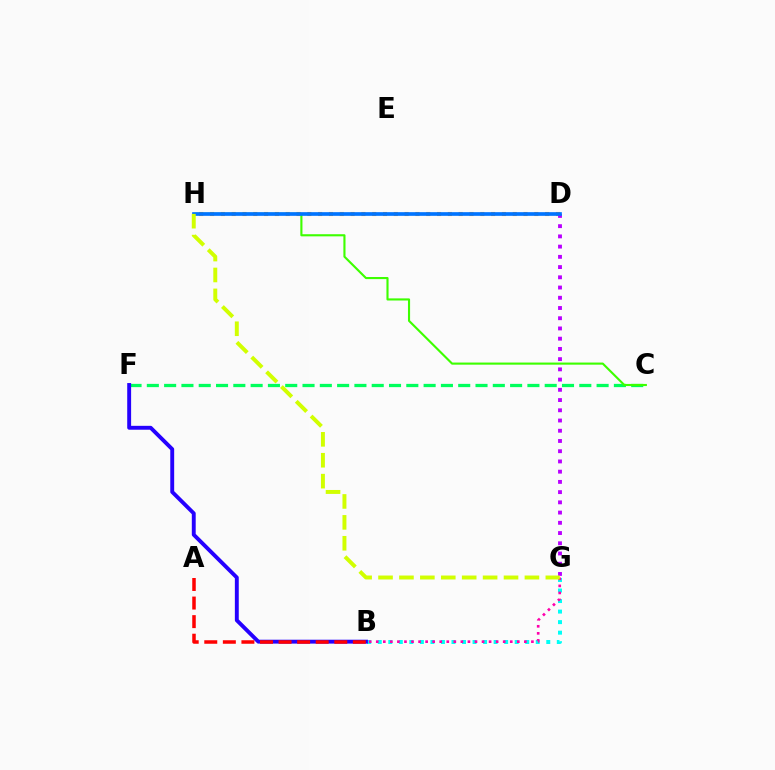{('D', 'H'): [{'color': '#ff9400', 'line_style': 'dotted', 'thickness': 2.94}, {'color': '#0074ff', 'line_style': 'solid', 'thickness': 2.65}], ('C', 'F'): [{'color': '#00ff5c', 'line_style': 'dashed', 'thickness': 2.35}], ('B', 'G'): [{'color': '#00fff6', 'line_style': 'dotted', 'thickness': 2.86}, {'color': '#ff00ac', 'line_style': 'dotted', 'thickness': 1.92}], ('B', 'F'): [{'color': '#2500ff', 'line_style': 'solid', 'thickness': 2.8}], ('C', 'H'): [{'color': '#3dff00', 'line_style': 'solid', 'thickness': 1.53}], ('A', 'B'): [{'color': '#ff0000', 'line_style': 'dashed', 'thickness': 2.52}], ('D', 'G'): [{'color': '#b900ff', 'line_style': 'dotted', 'thickness': 2.78}], ('G', 'H'): [{'color': '#d1ff00', 'line_style': 'dashed', 'thickness': 2.84}]}